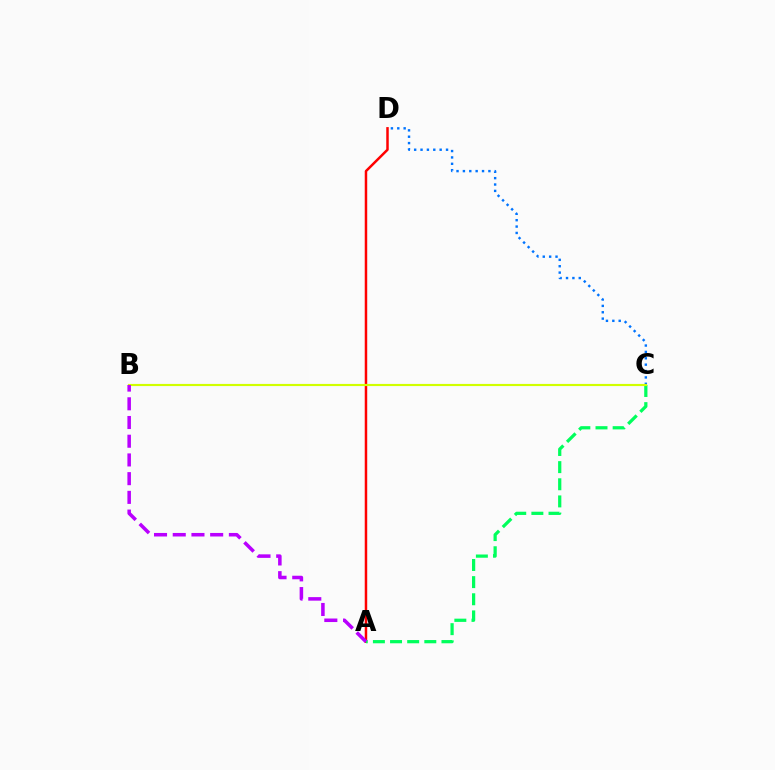{('C', 'D'): [{'color': '#0074ff', 'line_style': 'dotted', 'thickness': 1.73}], ('A', 'D'): [{'color': '#ff0000', 'line_style': 'solid', 'thickness': 1.79}], ('A', 'C'): [{'color': '#00ff5c', 'line_style': 'dashed', 'thickness': 2.33}], ('B', 'C'): [{'color': '#d1ff00', 'line_style': 'solid', 'thickness': 1.55}], ('A', 'B'): [{'color': '#b900ff', 'line_style': 'dashed', 'thickness': 2.54}]}